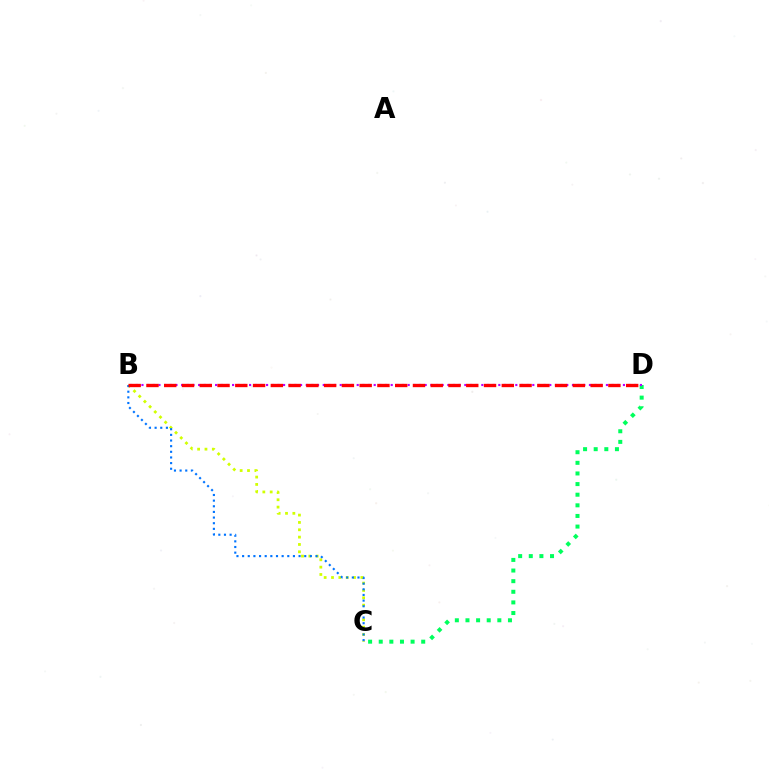{('C', 'D'): [{'color': '#00ff5c', 'line_style': 'dotted', 'thickness': 2.89}], ('B', 'C'): [{'color': '#d1ff00', 'line_style': 'dotted', 'thickness': 2.0}, {'color': '#0074ff', 'line_style': 'dotted', 'thickness': 1.53}], ('B', 'D'): [{'color': '#b900ff', 'line_style': 'dotted', 'thickness': 1.54}, {'color': '#ff0000', 'line_style': 'dashed', 'thickness': 2.41}]}